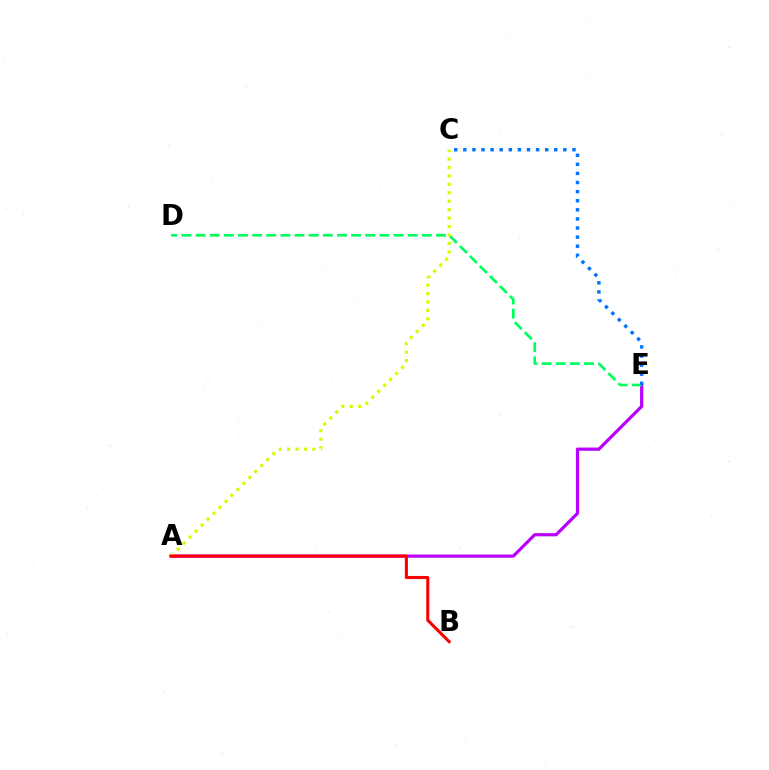{('A', 'E'): [{'color': '#b900ff', 'line_style': 'solid', 'thickness': 2.3}], ('D', 'E'): [{'color': '#00ff5c', 'line_style': 'dashed', 'thickness': 1.92}], ('A', 'C'): [{'color': '#d1ff00', 'line_style': 'dotted', 'thickness': 2.29}], ('A', 'B'): [{'color': '#ff0000', 'line_style': 'solid', 'thickness': 2.22}], ('C', 'E'): [{'color': '#0074ff', 'line_style': 'dotted', 'thickness': 2.47}]}